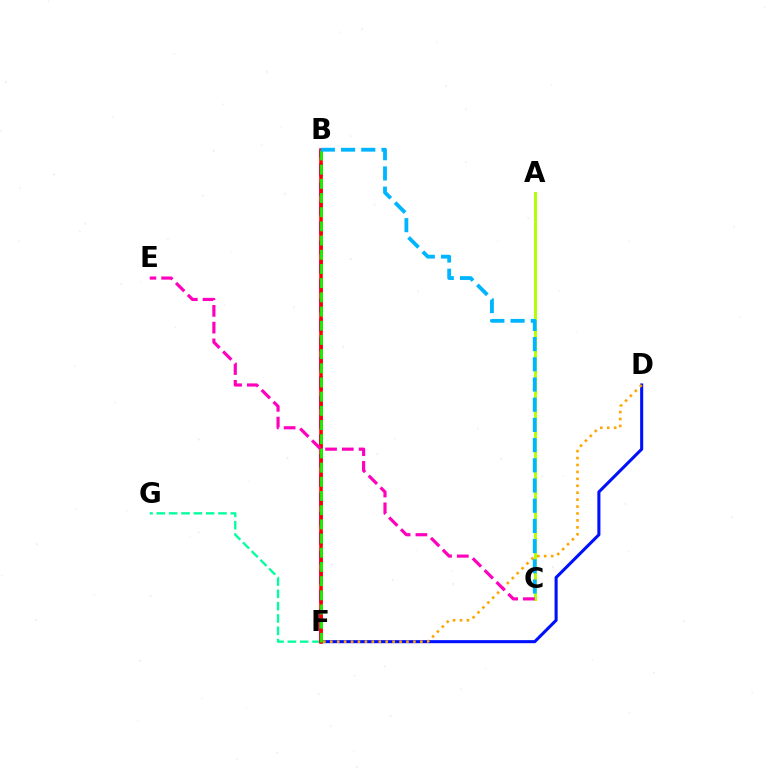{('D', 'F'): [{'color': '#0010ff', 'line_style': 'solid', 'thickness': 2.21}, {'color': '#ffa500', 'line_style': 'dotted', 'thickness': 1.88}], ('F', 'G'): [{'color': '#00ff9d', 'line_style': 'dashed', 'thickness': 1.68}], ('B', 'F'): [{'color': '#9b00ff', 'line_style': 'dashed', 'thickness': 2.63}, {'color': '#ff0000', 'line_style': 'solid', 'thickness': 2.56}, {'color': '#08ff00', 'line_style': 'dashed', 'thickness': 1.93}], ('A', 'C'): [{'color': '#b3ff00', 'line_style': 'solid', 'thickness': 2.11}], ('B', 'C'): [{'color': '#00b5ff', 'line_style': 'dashed', 'thickness': 2.74}], ('C', 'E'): [{'color': '#ff00bd', 'line_style': 'dashed', 'thickness': 2.28}]}